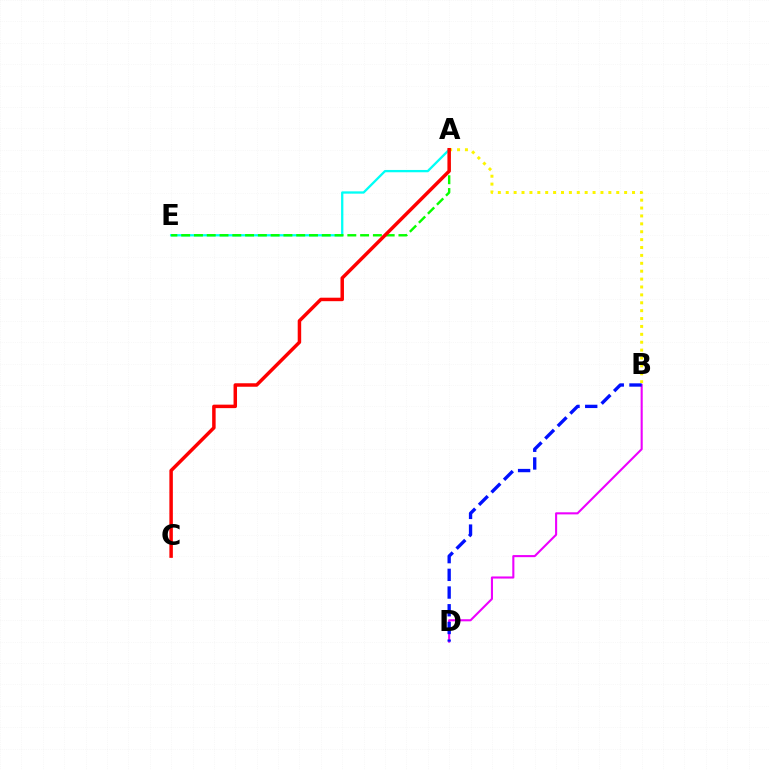{('A', 'B'): [{'color': '#fcf500', 'line_style': 'dotted', 'thickness': 2.14}], ('B', 'D'): [{'color': '#ee00ff', 'line_style': 'solid', 'thickness': 1.51}, {'color': '#0010ff', 'line_style': 'dashed', 'thickness': 2.41}], ('A', 'E'): [{'color': '#00fff6', 'line_style': 'solid', 'thickness': 1.66}, {'color': '#08ff00', 'line_style': 'dashed', 'thickness': 1.74}], ('A', 'C'): [{'color': '#ff0000', 'line_style': 'solid', 'thickness': 2.51}]}